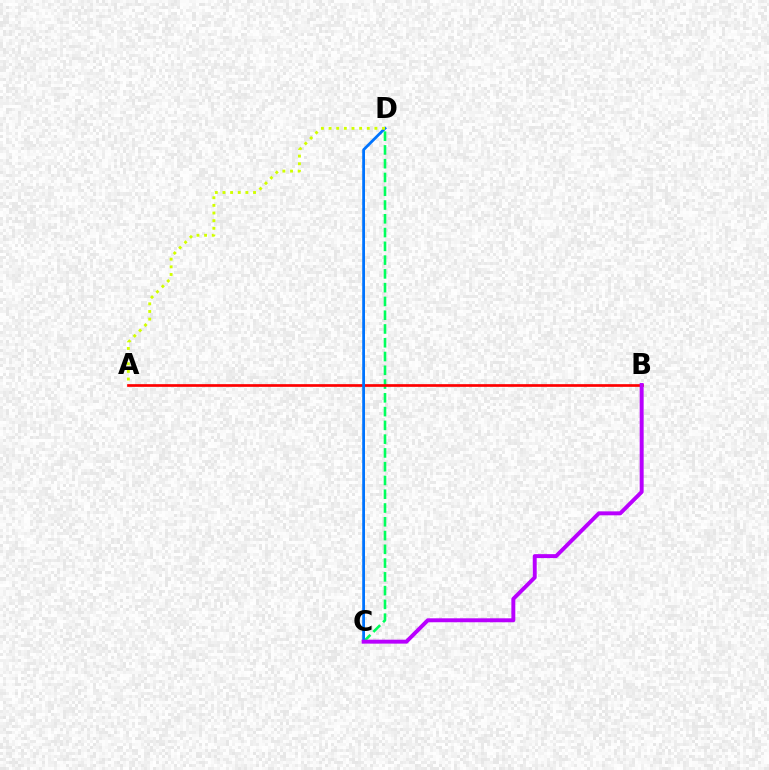{('C', 'D'): [{'color': '#00ff5c', 'line_style': 'dashed', 'thickness': 1.87}, {'color': '#0074ff', 'line_style': 'solid', 'thickness': 2.0}], ('A', 'B'): [{'color': '#ff0000', 'line_style': 'solid', 'thickness': 1.94}], ('A', 'D'): [{'color': '#d1ff00', 'line_style': 'dotted', 'thickness': 2.08}], ('B', 'C'): [{'color': '#b900ff', 'line_style': 'solid', 'thickness': 2.84}]}